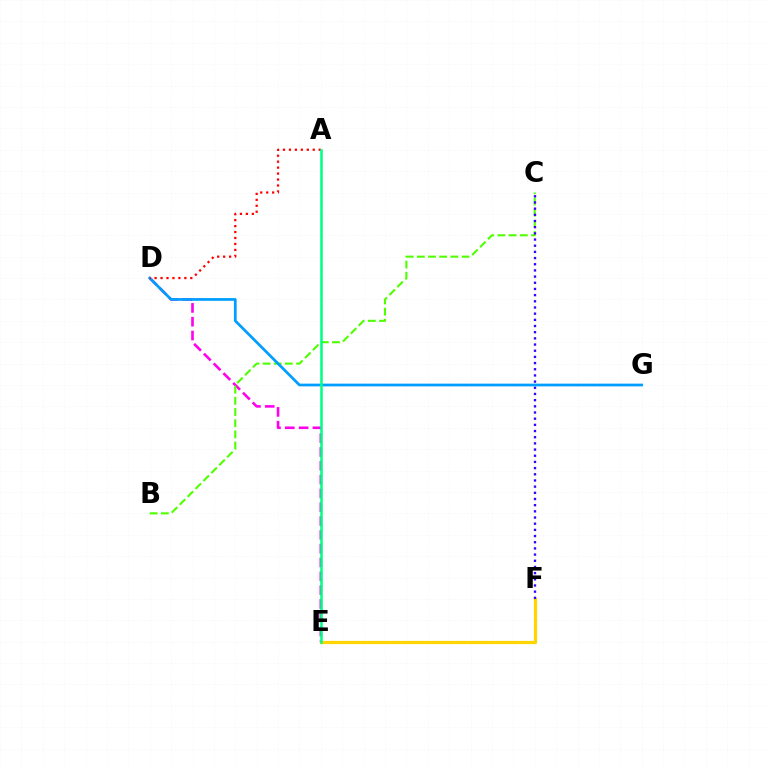{('E', 'F'): [{'color': '#ffd500', 'line_style': 'solid', 'thickness': 2.32}], ('D', 'E'): [{'color': '#ff00ed', 'line_style': 'dashed', 'thickness': 1.88}], ('B', 'C'): [{'color': '#4fff00', 'line_style': 'dashed', 'thickness': 1.52}], ('C', 'F'): [{'color': '#3700ff', 'line_style': 'dotted', 'thickness': 1.68}], ('D', 'G'): [{'color': '#009eff', 'line_style': 'solid', 'thickness': 1.97}], ('A', 'D'): [{'color': '#ff0000', 'line_style': 'dotted', 'thickness': 1.62}], ('A', 'E'): [{'color': '#00ff86', 'line_style': 'solid', 'thickness': 1.83}]}